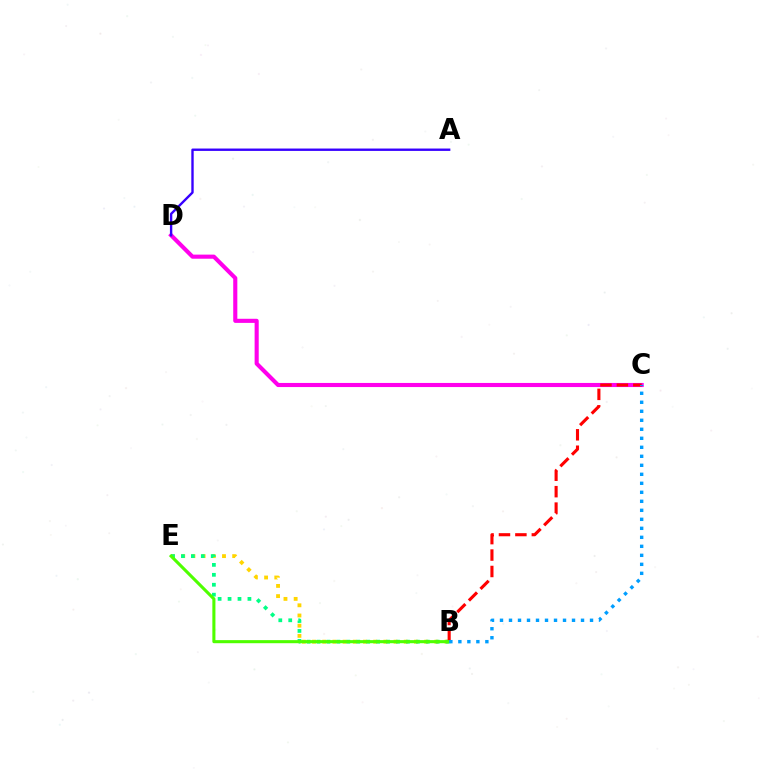{('C', 'D'): [{'color': '#ff00ed', 'line_style': 'solid', 'thickness': 2.96}], ('B', 'E'): [{'color': '#ffd500', 'line_style': 'dotted', 'thickness': 2.77}, {'color': '#00ff86', 'line_style': 'dotted', 'thickness': 2.7}, {'color': '#4fff00', 'line_style': 'solid', 'thickness': 2.22}], ('B', 'C'): [{'color': '#ff0000', 'line_style': 'dashed', 'thickness': 2.23}, {'color': '#009eff', 'line_style': 'dotted', 'thickness': 2.45}], ('A', 'D'): [{'color': '#3700ff', 'line_style': 'solid', 'thickness': 1.71}]}